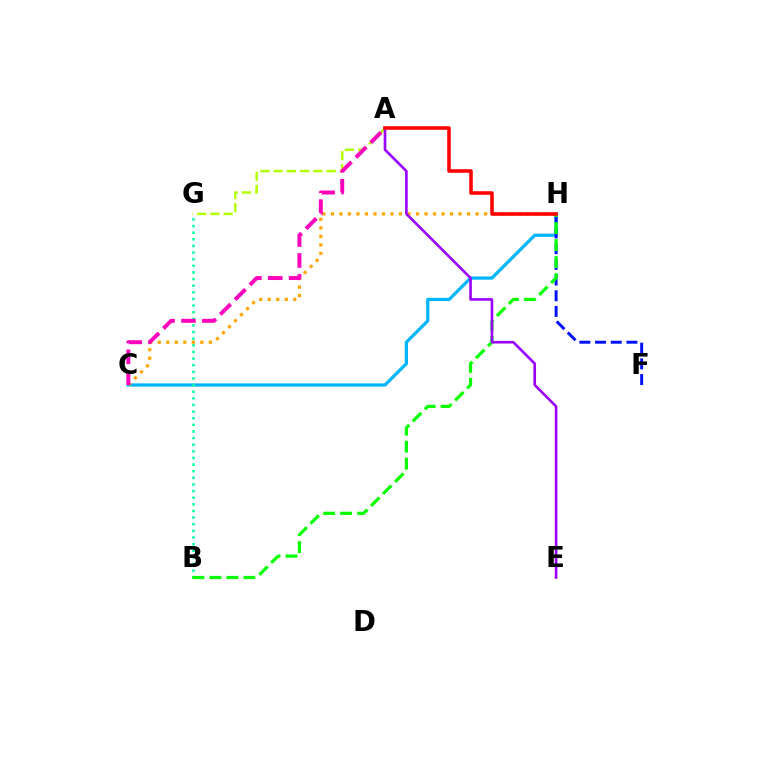{('C', 'H'): [{'color': '#00b5ff', 'line_style': 'solid', 'thickness': 2.34}, {'color': '#ffa500', 'line_style': 'dotted', 'thickness': 2.31}], ('B', 'G'): [{'color': '#00ff9d', 'line_style': 'dotted', 'thickness': 1.8}], ('F', 'H'): [{'color': '#0010ff', 'line_style': 'dashed', 'thickness': 2.13}], ('A', 'G'): [{'color': '#b3ff00', 'line_style': 'dashed', 'thickness': 1.8}], ('B', 'H'): [{'color': '#08ff00', 'line_style': 'dashed', 'thickness': 2.31}], ('A', 'C'): [{'color': '#ff00bd', 'line_style': 'dashed', 'thickness': 2.84}], ('A', 'E'): [{'color': '#9b00ff', 'line_style': 'solid', 'thickness': 1.89}], ('A', 'H'): [{'color': '#ff0000', 'line_style': 'solid', 'thickness': 2.56}]}